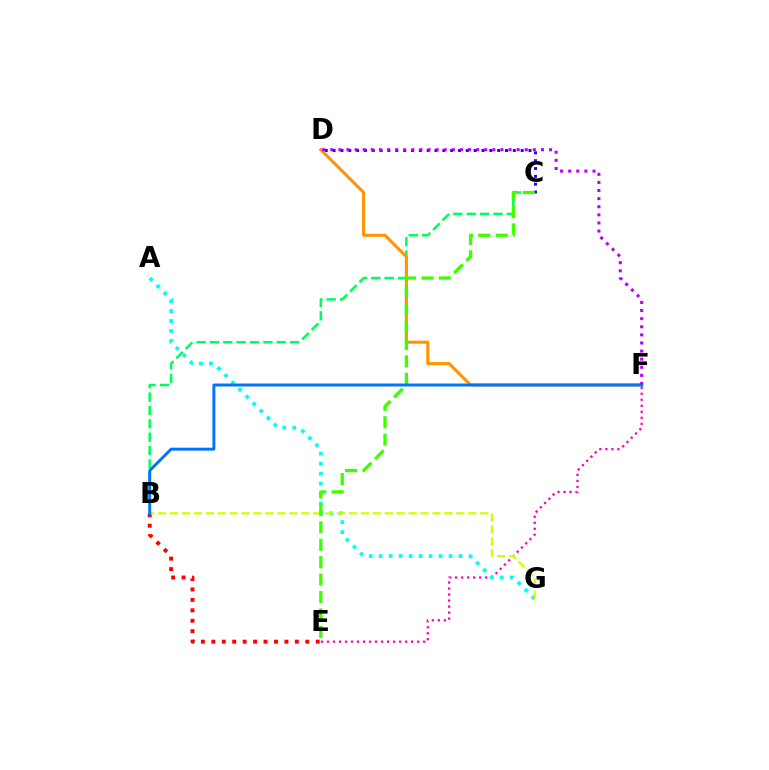{('B', 'E'): [{'color': '#ff0000', 'line_style': 'dotted', 'thickness': 2.84}], ('C', 'D'): [{'color': '#2500ff', 'line_style': 'dotted', 'thickness': 2.13}], ('B', 'C'): [{'color': '#00ff5c', 'line_style': 'dashed', 'thickness': 1.82}], ('D', 'F'): [{'color': '#ff9400', 'line_style': 'solid', 'thickness': 2.21}, {'color': '#b900ff', 'line_style': 'dotted', 'thickness': 2.2}], ('E', 'F'): [{'color': '#ff00ac', 'line_style': 'dotted', 'thickness': 1.63}], ('A', 'G'): [{'color': '#00fff6', 'line_style': 'dotted', 'thickness': 2.71}], ('B', 'G'): [{'color': '#d1ff00', 'line_style': 'dashed', 'thickness': 1.62}], ('C', 'E'): [{'color': '#3dff00', 'line_style': 'dashed', 'thickness': 2.37}], ('B', 'F'): [{'color': '#0074ff', 'line_style': 'solid', 'thickness': 2.12}]}